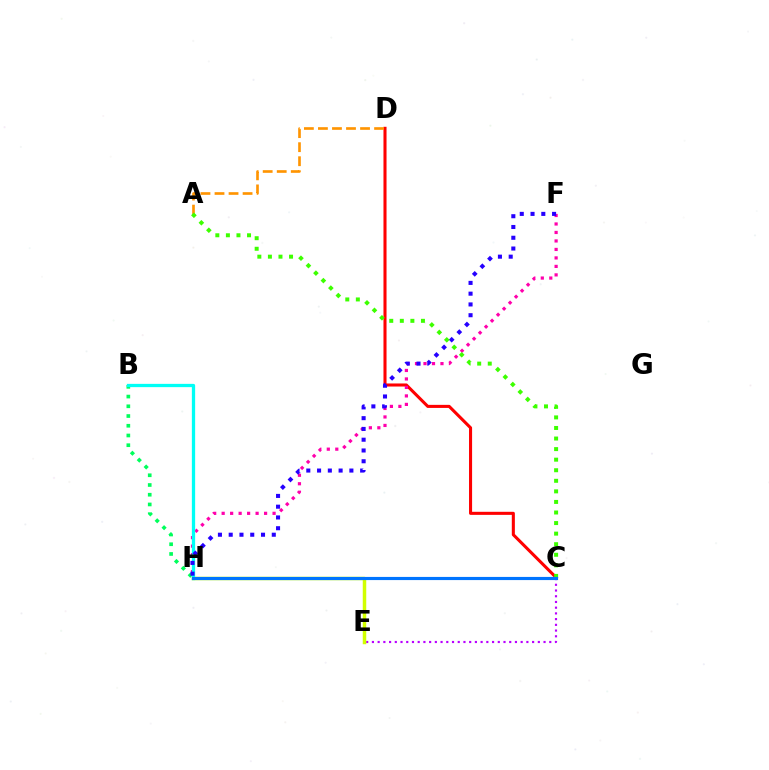{('C', 'E'): [{'color': '#b900ff', 'line_style': 'dotted', 'thickness': 1.55}], ('B', 'H'): [{'color': '#00ff5c', 'line_style': 'dotted', 'thickness': 2.64}, {'color': '#00fff6', 'line_style': 'solid', 'thickness': 2.36}], ('E', 'H'): [{'color': '#d1ff00', 'line_style': 'solid', 'thickness': 2.51}], ('C', 'D'): [{'color': '#ff0000', 'line_style': 'solid', 'thickness': 2.21}], ('A', 'D'): [{'color': '#ff9400', 'line_style': 'dashed', 'thickness': 1.91}], ('F', 'H'): [{'color': '#ff00ac', 'line_style': 'dotted', 'thickness': 2.31}, {'color': '#2500ff', 'line_style': 'dotted', 'thickness': 2.93}], ('A', 'C'): [{'color': '#3dff00', 'line_style': 'dotted', 'thickness': 2.87}], ('C', 'H'): [{'color': '#0074ff', 'line_style': 'solid', 'thickness': 2.27}]}